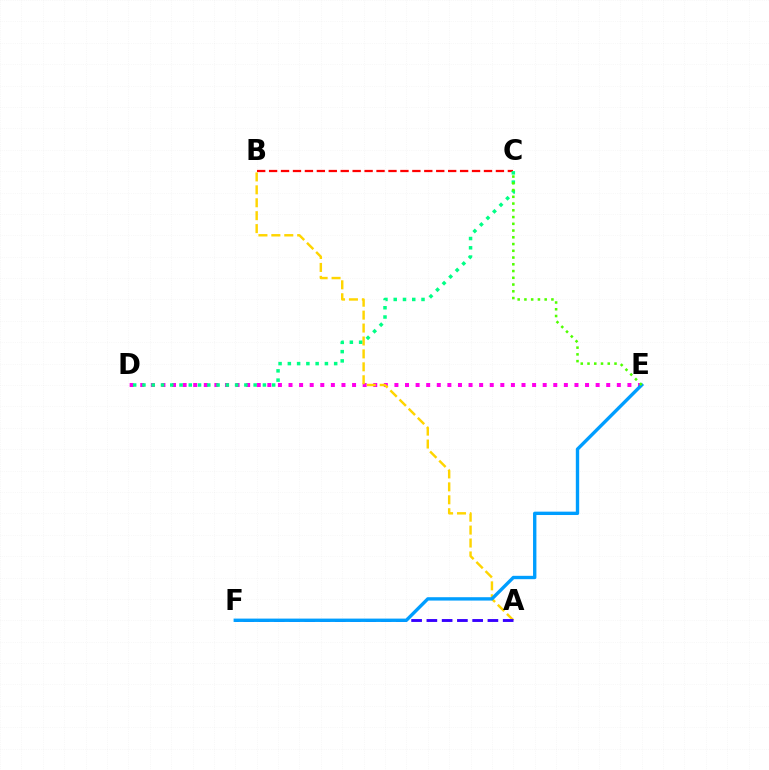{('B', 'C'): [{'color': '#ff0000', 'line_style': 'dashed', 'thickness': 1.62}], ('D', 'E'): [{'color': '#ff00ed', 'line_style': 'dotted', 'thickness': 2.88}], ('A', 'B'): [{'color': '#ffd500', 'line_style': 'dashed', 'thickness': 1.76}], ('A', 'F'): [{'color': '#3700ff', 'line_style': 'dashed', 'thickness': 2.07}], ('C', 'D'): [{'color': '#00ff86', 'line_style': 'dotted', 'thickness': 2.52}], ('E', 'F'): [{'color': '#009eff', 'line_style': 'solid', 'thickness': 2.42}], ('C', 'E'): [{'color': '#4fff00', 'line_style': 'dotted', 'thickness': 1.83}]}